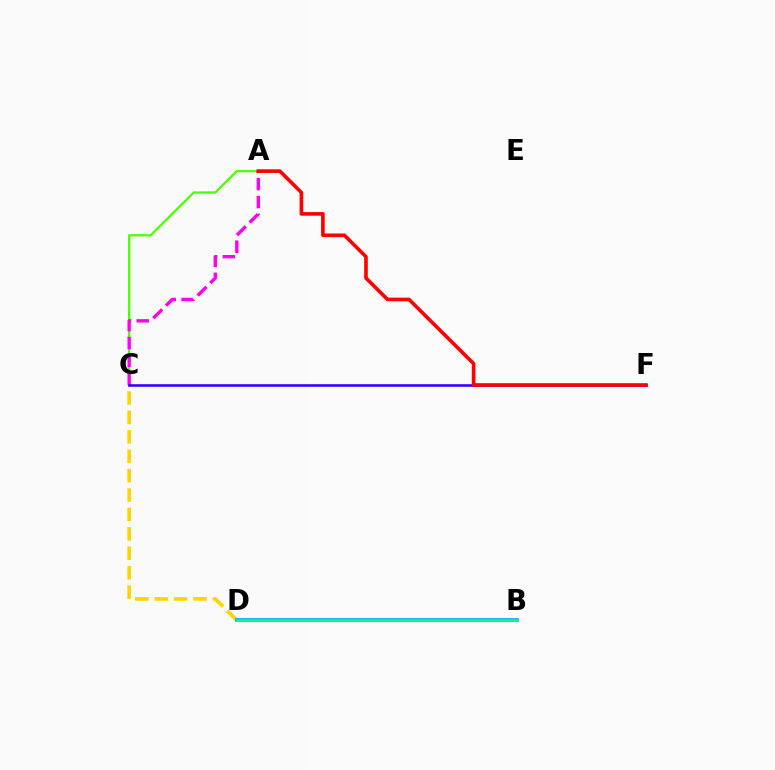{('C', 'D'): [{'color': '#ffd500', 'line_style': 'dashed', 'thickness': 2.64}], ('A', 'C'): [{'color': '#4fff00', 'line_style': 'solid', 'thickness': 1.64}, {'color': '#ff00ed', 'line_style': 'dashed', 'thickness': 2.43}], ('B', 'D'): [{'color': '#009eff', 'line_style': 'solid', 'thickness': 2.59}, {'color': '#00ff86', 'line_style': 'solid', 'thickness': 1.86}], ('C', 'F'): [{'color': '#3700ff', 'line_style': 'solid', 'thickness': 1.87}], ('A', 'F'): [{'color': '#ff0000', 'line_style': 'solid', 'thickness': 2.61}]}